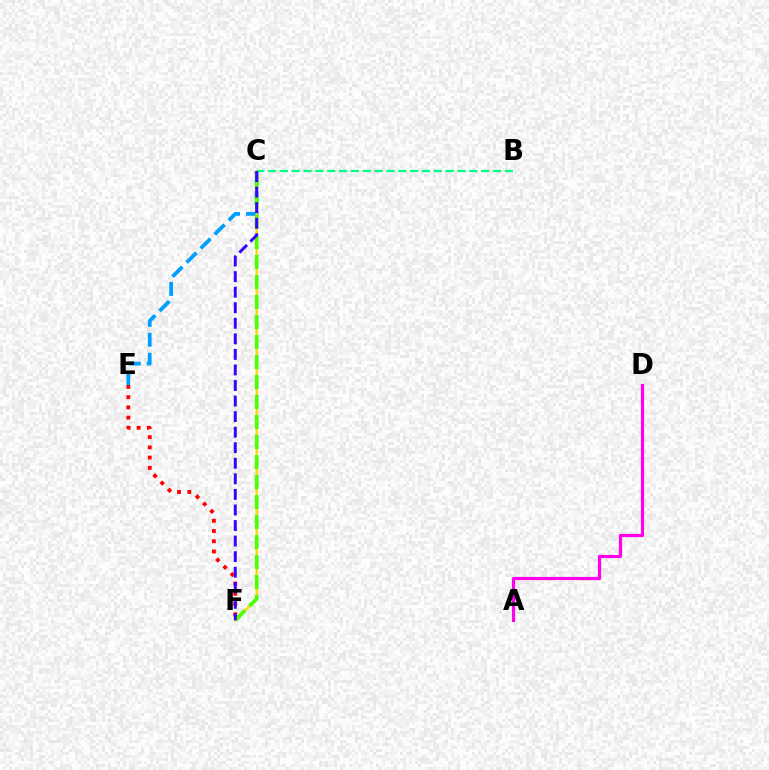{('E', 'F'): [{'color': '#ff0000', 'line_style': 'dotted', 'thickness': 2.78}], ('A', 'D'): [{'color': '#ff00ed', 'line_style': 'solid', 'thickness': 2.29}], ('C', 'E'): [{'color': '#009eff', 'line_style': 'dashed', 'thickness': 2.7}], ('C', 'F'): [{'color': '#ffd500', 'line_style': 'solid', 'thickness': 1.65}, {'color': '#4fff00', 'line_style': 'dashed', 'thickness': 2.72}, {'color': '#3700ff', 'line_style': 'dashed', 'thickness': 2.11}], ('B', 'C'): [{'color': '#00ff86', 'line_style': 'dashed', 'thickness': 1.61}]}